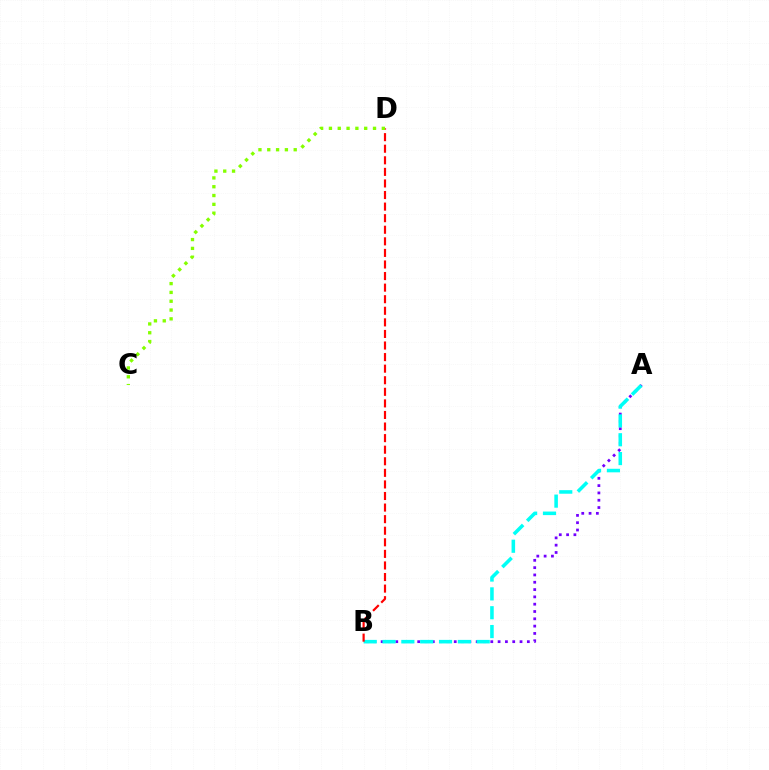{('A', 'B'): [{'color': '#7200ff', 'line_style': 'dotted', 'thickness': 1.99}, {'color': '#00fff6', 'line_style': 'dashed', 'thickness': 2.56}], ('B', 'D'): [{'color': '#ff0000', 'line_style': 'dashed', 'thickness': 1.57}], ('C', 'D'): [{'color': '#84ff00', 'line_style': 'dotted', 'thickness': 2.4}]}